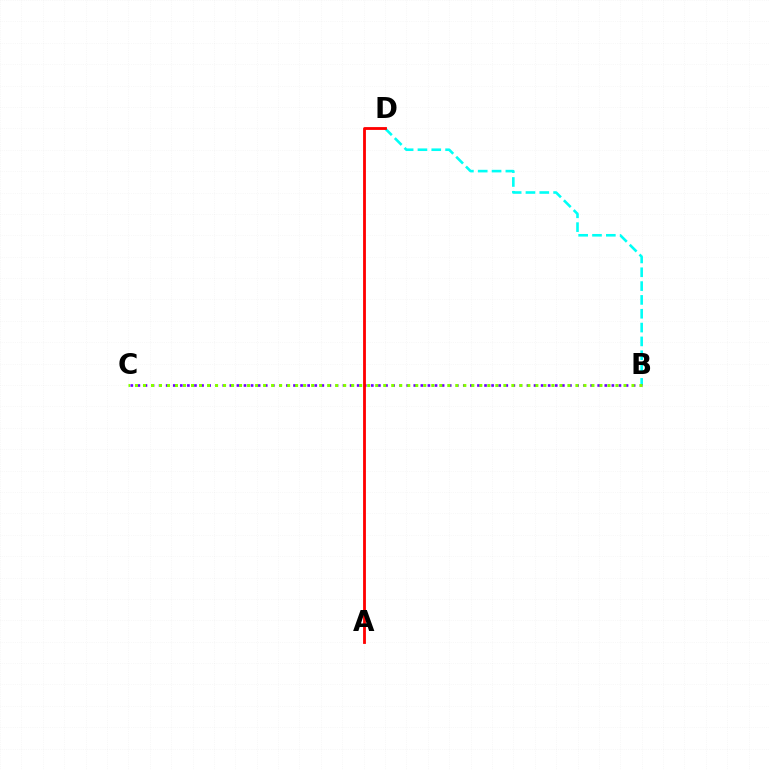{('B', 'D'): [{'color': '#00fff6', 'line_style': 'dashed', 'thickness': 1.88}], ('B', 'C'): [{'color': '#7200ff', 'line_style': 'dotted', 'thickness': 1.92}, {'color': '#84ff00', 'line_style': 'dotted', 'thickness': 2.18}], ('A', 'D'): [{'color': '#ff0000', 'line_style': 'solid', 'thickness': 2.03}]}